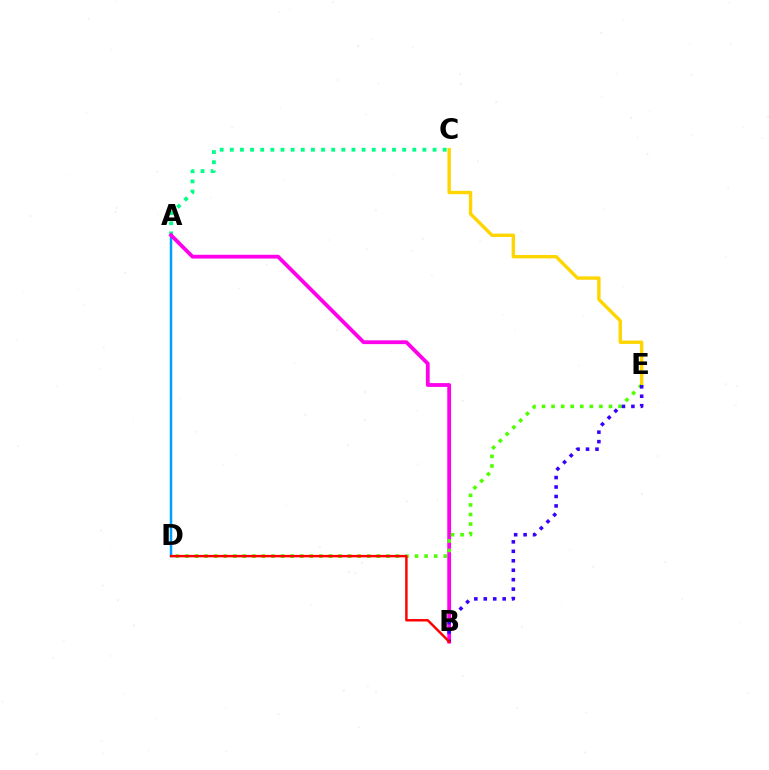{('A', 'C'): [{'color': '#00ff86', 'line_style': 'dotted', 'thickness': 2.75}], ('A', 'D'): [{'color': '#009eff', 'line_style': 'solid', 'thickness': 1.79}], ('C', 'E'): [{'color': '#ffd500', 'line_style': 'solid', 'thickness': 2.44}], ('A', 'B'): [{'color': '#ff00ed', 'line_style': 'solid', 'thickness': 2.73}], ('D', 'E'): [{'color': '#4fff00', 'line_style': 'dotted', 'thickness': 2.6}], ('B', 'E'): [{'color': '#3700ff', 'line_style': 'dotted', 'thickness': 2.57}], ('B', 'D'): [{'color': '#ff0000', 'line_style': 'solid', 'thickness': 1.77}]}